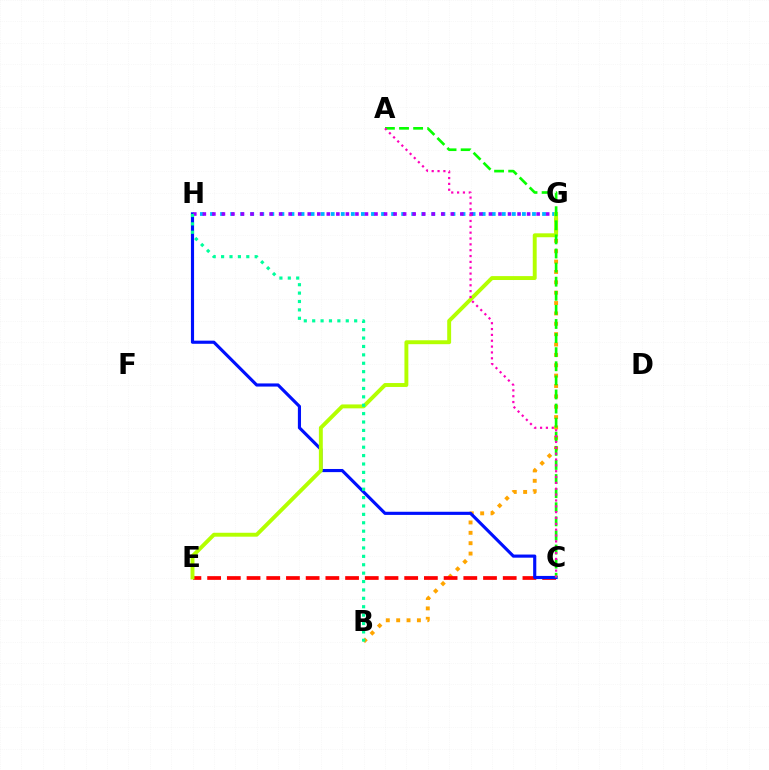{('B', 'G'): [{'color': '#ffa500', 'line_style': 'dotted', 'thickness': 2.82}], ('C', 'E'): [{'color': '#ff0000', 'line_style': 'dashed', 'thickness': 2.68}], ('C', 'H'): [{'color': '#0010ff', 'line_style': 'solid', 'thickness': 2.26}], ('G', 'H'): [{'color': '#00b5ff', 'line_style': 'dotted', 'thickness': 2.73}, {'color': '#9b00ff', 'line_style': 'dotted', 'thickness': 2.59}], ('E', 'G'): [{'color': '#b3ff00', 'line_style': 'solid', 'thickness': 2.82}], ('A', 'C'): [{'color': '#08ff00', 'line_style': 'dashed', 'thickness': 1.92}, {'color': '#ff00bd', 'line_style': 'dotted', 'thickness': 1.59}], ('B', 'H'): [{'color': '#00ff9d', 'line_style': 'dotted', 'thickness': 2.28}]}